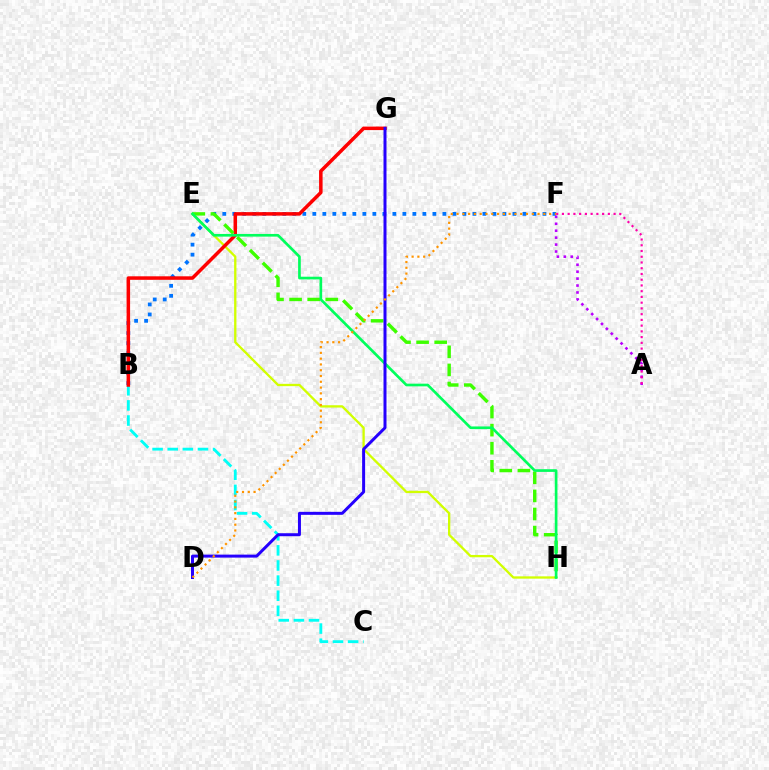{('B', 'C'): [{'color': '#00fff6', 'line_style': 'dashed', 'thickness': 2.05}], ('B', 'F'): [{'color': '#0074ff', 'line_style': 'dotted', 'thickness': 2.72}], ('E', 'H'): [{'color': '#d1ff00', 'line_style': 'solid', 'thickness': 1.67}, {'color': '#3dff00', 'line_style': 'dashed', 'thickness': 2.46}, {'color': '#00ff5c', 'line_style': 'solid', 'thickness': 1.93}], ('B', 'G'): [{'color': '#ff0000', 'line_style': 'solid', 'thickness': 2.53}], ('A', 'F'): [{'color': '#b900ff', 'line_style': 'dotted', 'thickness': 1.88}, {'color': '#ff00ac', 'line_style': 'dotted', 'thickness': 1.56}], ('D', 'G'): [{'color': '#2500ff', 'line_style': 'solid', 'thickness': 2.15}], ('D', 'F'): [{'color': '#ff9400', 'line_style': 'dotted', 'thickness': 1.57}]}